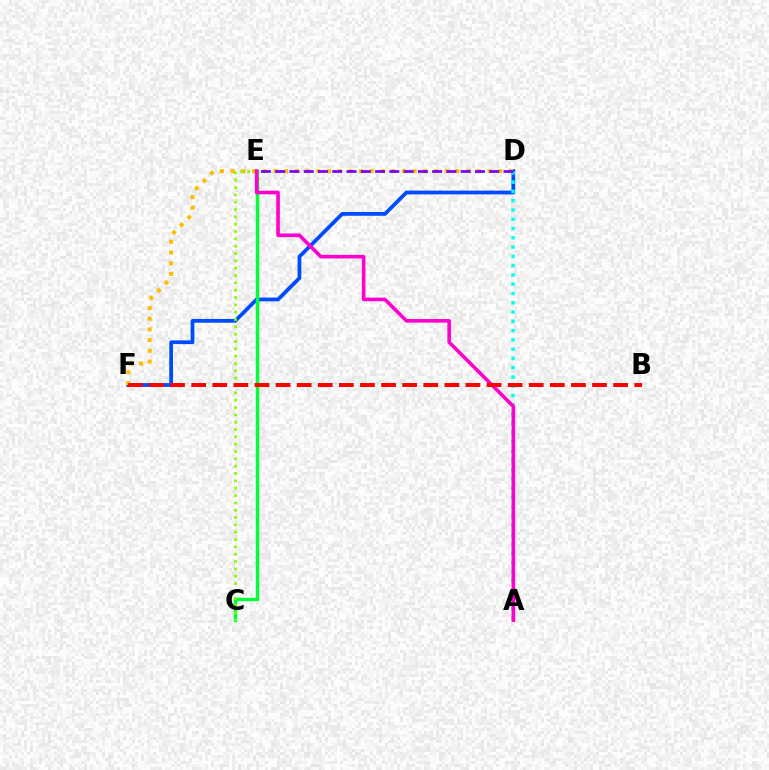{('D', 'F'): [{'color': '#004bff', 'line_style': 'solid', 'thickness': 2.71}, {'color': '#ffbd00', 'line_style': 'dotted', 'thickness': 2.91}], ('A', 'D'): [{'color': '#00fff6', 'line_style': 'dotted', 'thickness': 2.52}], ('C', 'E'): [{'color': '#00ff39', 'line_style': 'solid', 'thickness': 2.46}, {'color': '#84ff00', 'line_style': 'dotted', 'thickness': 1.99}], ('D', 'E'): [{'color': '#7200ff', 'line_style': 'dashed', 'thickness': 1.94}], ('A', 'E'): [{'color': '#ff00cf', 'line_style': 'solid', 'thickness': 2.59}], ('B', 'F'): [{'color': '#ff0000', 'line_style': 'dashed', 'thickness': 2.87}]}